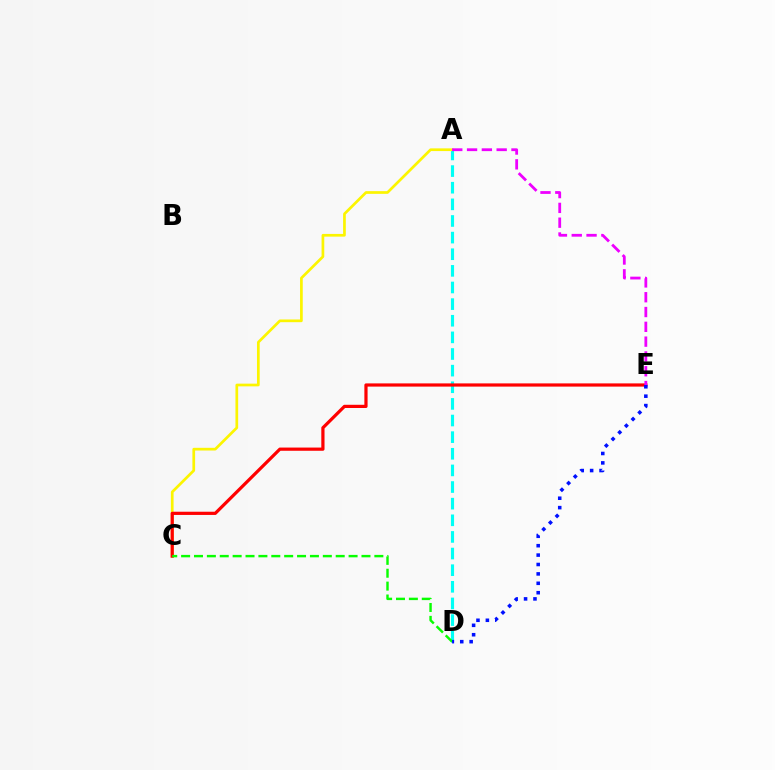{('A', 'D'): [{'color': '#00fff6', 'line_style': 'dashed', 'thickness': 2.26}], ('A', 'C'): [{'color': '#fcf500', 'line_style': 'solid', 'thickness': 1.95}], ('C', 'E'): [{'color': '#ff0000', 'line_style': 'solid', 'thickness': 2.31}], ('C', 'D'): [{'color': '#08ff00', 'line_style': 'dashed', 'thickness': 1.75}], ('D', 'E'): [{'color': '#0010ff', 'line_style': 'dotted', 'thickness': 2.55}], ('A', 'E'): [{'color': '#ee00ff', 'line_style': 'dashed', 'thickness': 2.01}]}